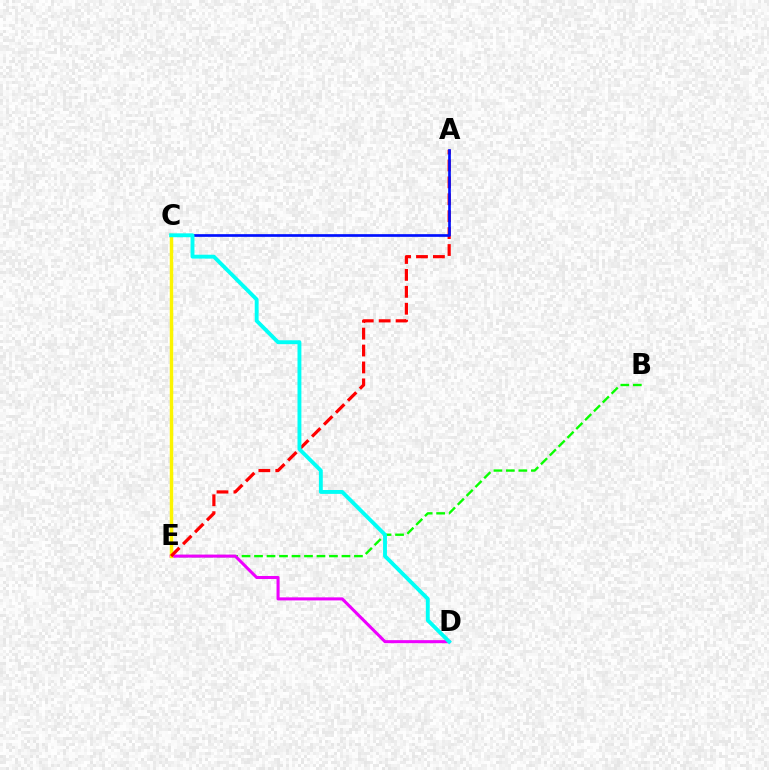{('B', 'E'): [{'color': '#08ff00', 'line_style': 'dashed', 'thickness': 1.7}], ('D', 'E'): [{'color': '#ee00ff', 'line_style': 'solid', 'thickness': 2.19}], ('C', 'E'): [{'color': '#fcf500', 'line_style': 'solid', 'thickness': 2.49}], ('A', 'E'): [{'color': '#ff0000', 'line_style': 'dashed', 'thickness': 2.3}], ('A', 'C'): [{'color': '#0010ff', 'line_style': 'solid', 'thickness': 1.93}], ('C', 'D'): [{'color': '#00fff6', 'line_style': 'solid', 'thickness': 2.79}]}